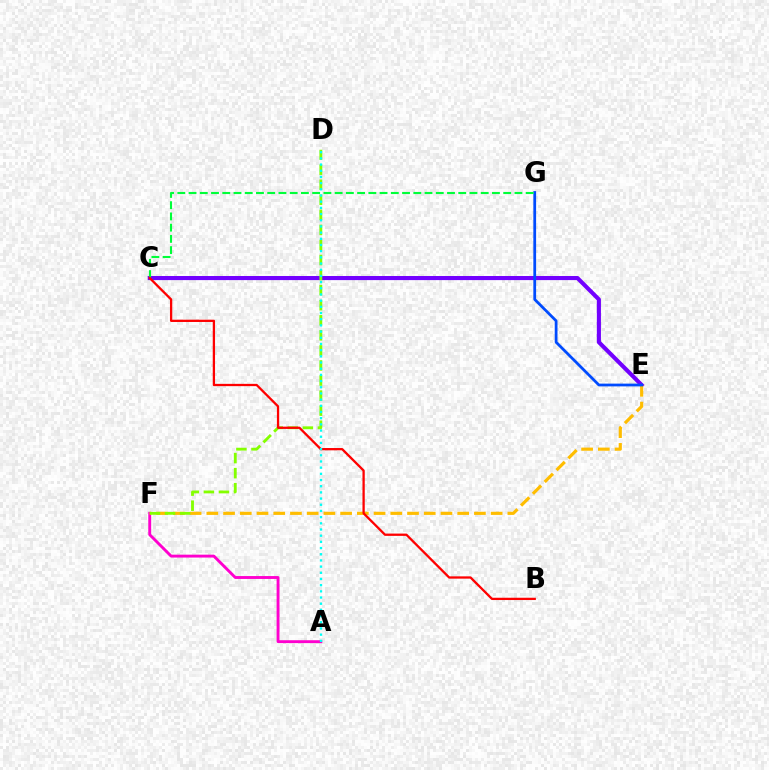{('C', 'E'): [{'color': '#7200ff', 'line_style': 'solid', 'thickness': 2.94}], ('A', 'F'): [{'color': '#ff00cf', 'line_style': 'solid', 'thickness': 2.08}], ('E', 'F'): [{'color': '#ffbd00', 'line_style': 'dashed', 'thickness': 2.27}], ('E', 'G'): [{'color': '#004bff', 'line_style': 'solid', 'thickness': 1.99}], ('D', 'F'): [{'color': '#84ff00', 'line_style': 'dashed', 'thickness': 2.05}], ('C', 'G'): [{'color': '#00ff39', 'line_style': 'dashed', 'thickness': 1.53}], ('B', 'C'): [{'color': '#ff0000', 'line_style': 'solid', 'thickness': 1.65}], ('A', 'D'): [{'color': '#00fff6', 'line_style': 'dotted', 'thickness': 1.68}]}